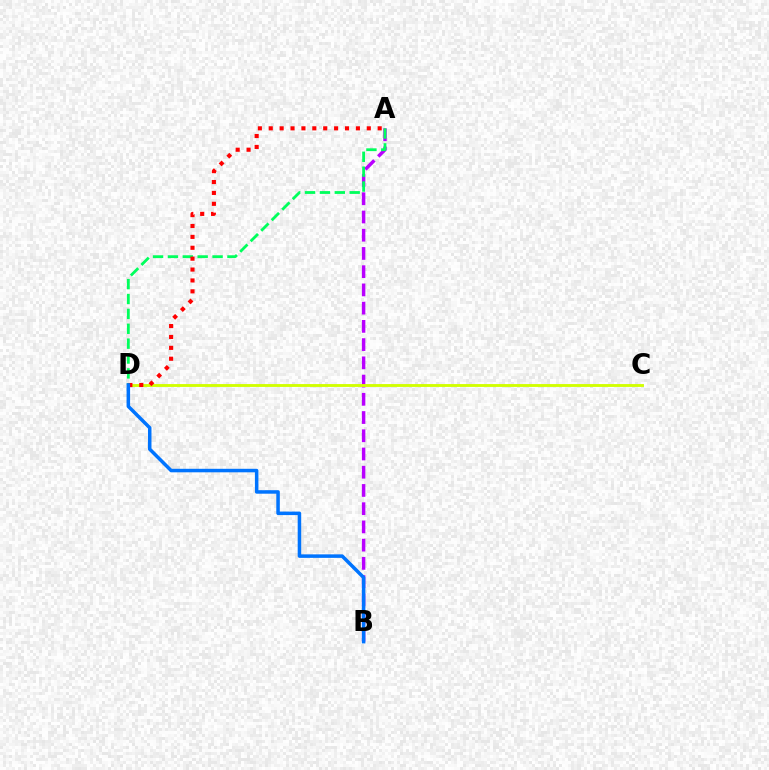{('A', 'B'): [{'color': '#b900ff', 'line_style': 'dashed', 'thickness': 2.48}], ('C', 'D'): [{'color': '#d1ff00', 'line_style': 'solid', 'thickness': 2.06}], ('A', 'D'): [{'color': '#00ff5c', 'line_style': 'dashed', 'thickness': 2.02}, {'color': '#ff0000', 'line_style': 'dotted', 'thickness': 2.96}], ('B', 'D'): [{'color': '#0074ff', 'line_style': 'solid', 'thickness': 2.53}]}